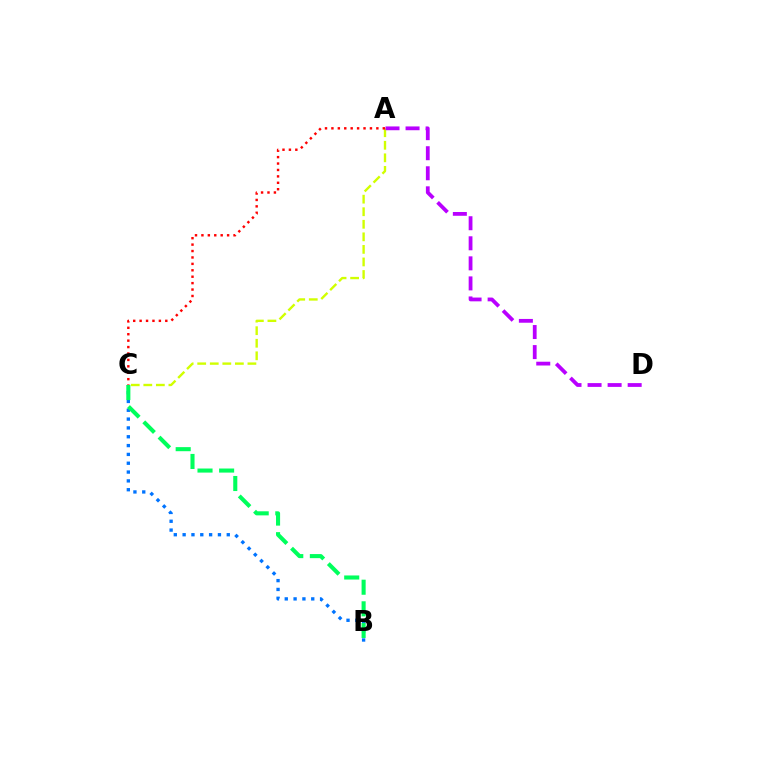{('B', 'C'): [{'color': '#0074ff', 'line_style': 'dotted', 'thickness': 2.4}, {'color': '#00ff5c', 'line_style': 'dashed', 'thickness': 2.94}], ('A', 'C'): [{'color': '#d1ff00', 'line_style': 'dashed', 'thickness': 1.71}, {'color': '#ff0000', 'line_style': 'dotted', 'thickness': 1.74}], ('A', 'D'): [{'color': '#b900ff', 'line_style': 'dashed', 'thickness': 2.72}]}